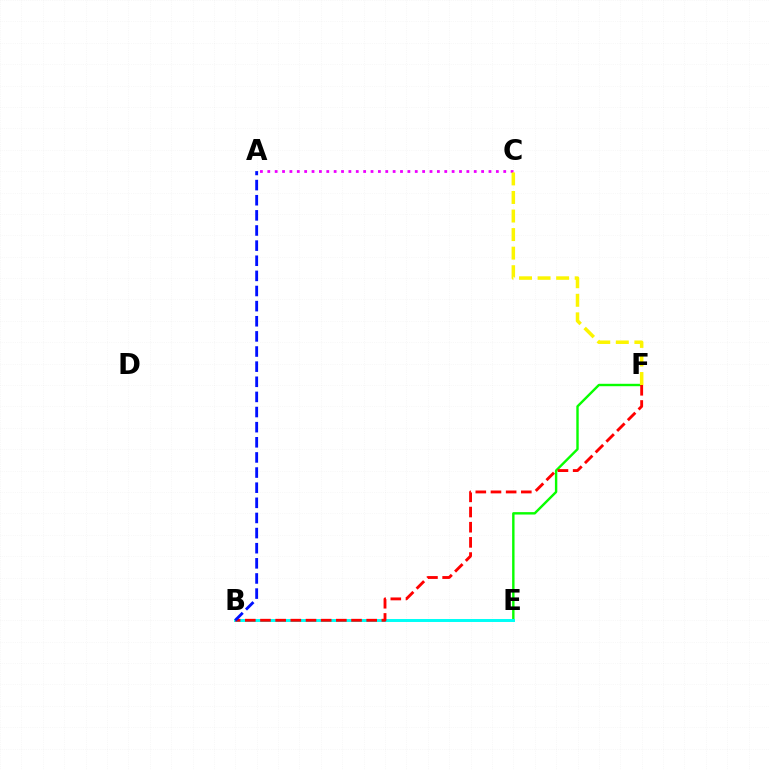{('A', 'C'): [{'color': '#ee00ff', 'line_style': 'dotted', 'thickness': 2.0}], ('E', 'F'): [{'color': '#08ff00', 'line_style': 'solid', 'thickness': 1.73}], ('B', 'E'): [{'color': '#00fff6', 'line_style': 'solid', 'thickness': 2.13}], ('B', 'F'): [{'color': '#ff0000', 'line_style': 'dashed', 'thickness': 2.06}], ('A', 'B'): [{'color': '#0010ff', 'line_style': 'dashed', 'thickness': 2.06}], ('C', 'F'): [{'color': '#fcf500', 'line_style': 'dashed', 'thickness': 2.52}]}